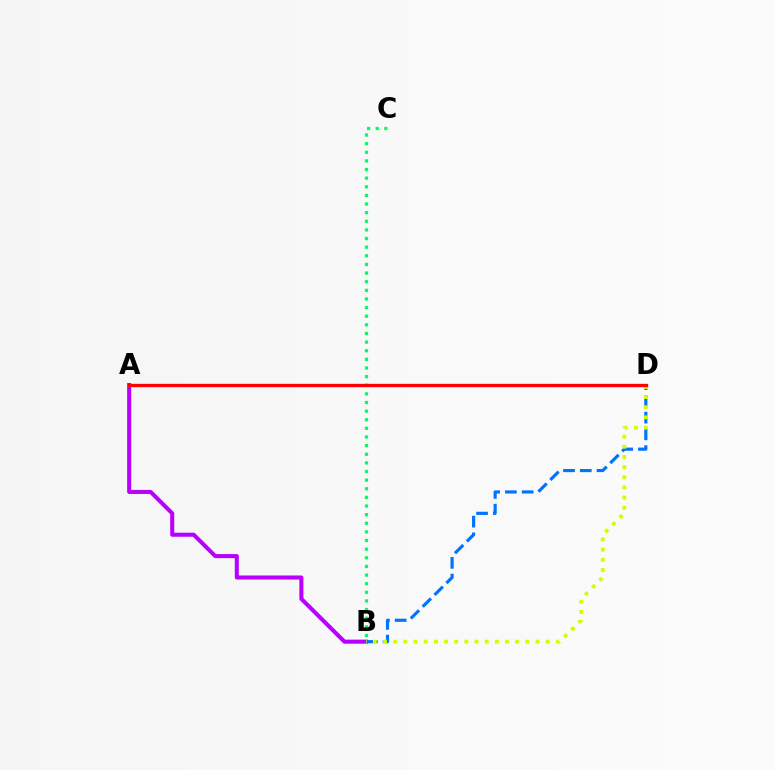{('A', 'B'): [{'color': '#b900ff', 'line_style': 'solid', 'thickness': 2.93}], ('B', 'C'): [{'color': '#00ff5c', 'line_style': 'dotted', 'thickness': 2.34}], ('B', 'D'): [{'color': '#0074ff', 'line_style': 'dashed', 'thickness': 2.27}, {'color': '#d1ff00', 'line_style': 'dotted', 'thickness': 2.76}], ('A', 'D'): [{'color': '#ff0000', 'line_style': 'solid', 'thickness': 2.4}]}